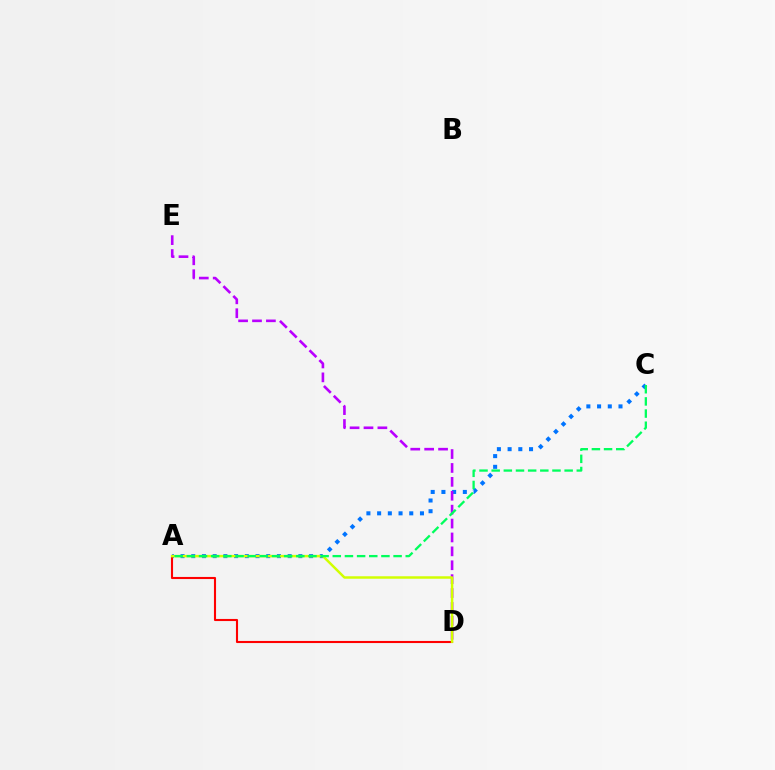{('A', 'C'): [{'color': '#0074ff', 'line_style': 'dotted', 'thickness': 2.91}, {'color': '#00ff5c', 'line_style': 'dashed', 'thickness': 1.65}], ('A', 'D'): [{'color': '#ff0000', 'line_style': 'solid', 'thickness': 1.51}, {'color': '#d1ff00', 'line_style': 'solid', 'thickness': 1.79}], ('D', 'E'): [{'color': '#b900ff', 'line_style': 'dashed', 'thickness': 1.89}]}